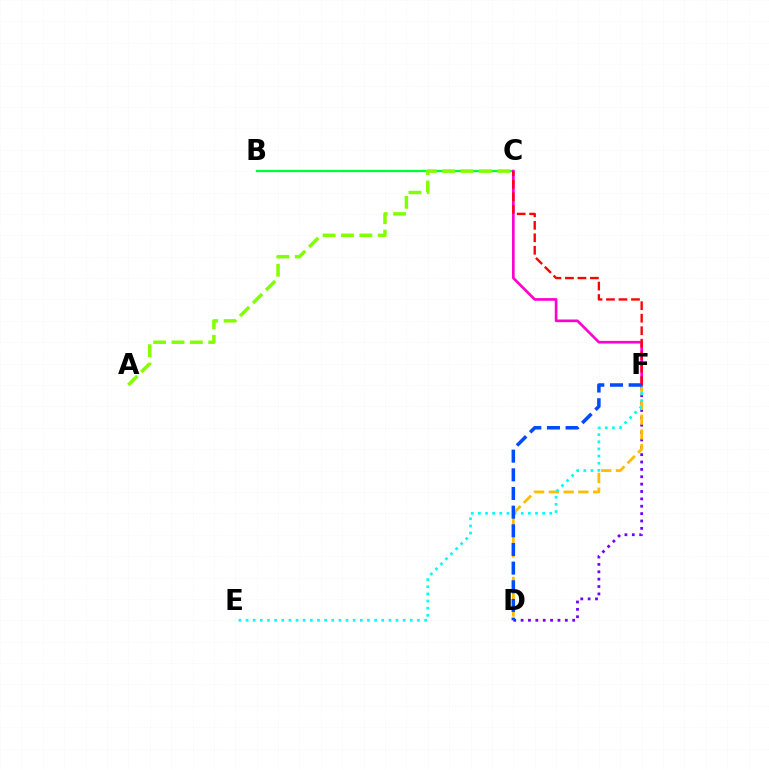{('D', 'F'): [{'color': '#7200ff', 'line_style': 'dotted', 'thickness': 2.0}, {'color': '#ffbd00', 'line_style': 'dashed', 'thickness': 2.0}, {'color': '#004bff', 'line_style': 'dashed', 'thickness': 2.53}], ('B', 'C'): [{'color': '#00ff39', 'line_style': 'solid', 'thickness': 1.67}], ('E', 'F'): [{'color': '#00fff6', 'line_style': 'dotted', 'thickness': 1.94}], ('A', 'C'): [{'color': '#84ff00', 'line_style': 'dashed', 'thickness': 2.5}], ('C', 'F'): [{'color': '#ff00cf', 'line_style': 'solid', 'thickness': 1.93}, {'color': '#ff0000', 'line_style': 'dashed', 'thickness': 1.7}]}